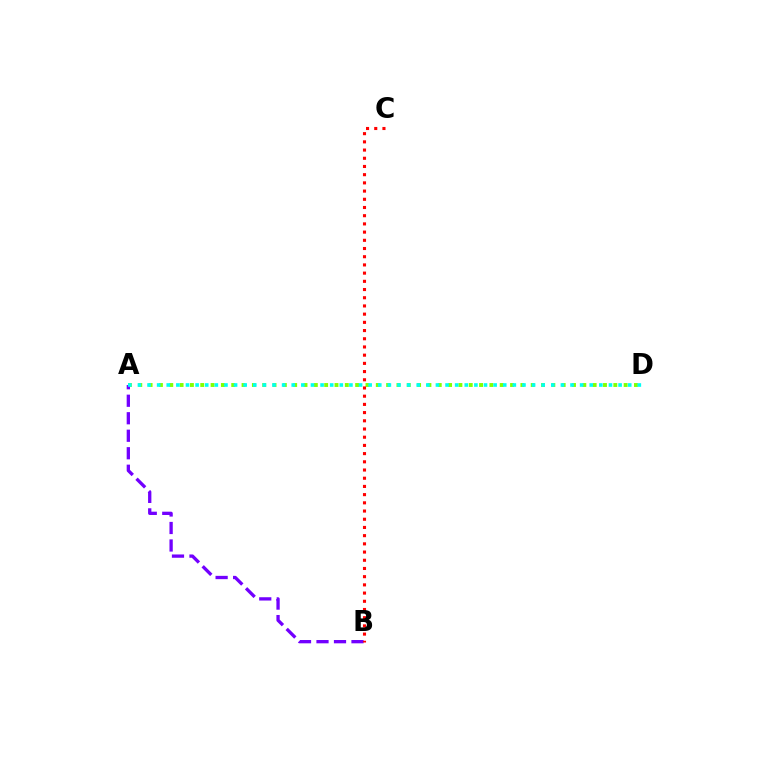{('A', 'D'): [{'color': '#84ff00', 'line_style': 'dotted', 'thickness': 2.81}, {'color': '#00fff6', 'line_style': 'dotted', 'thickness': 2.61}], ('A', 'B'): [{'color': '#7200ff', 'line_style': 'dashed', 'thickness': 2.38}], ('B', 'C'): [{'color': '#ff0000', 'line_style': 'dotted', 'thickness': 2.23}]}